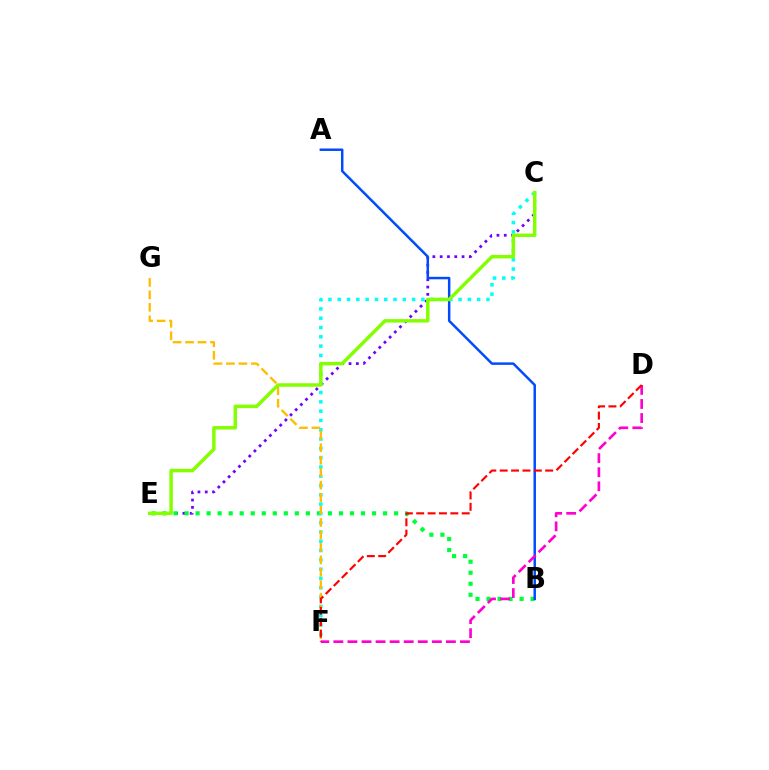{('C', 'E'): [{'color': '#7200ff', 'line_style': 'dotted', 'thickness': 1.98}, {'color': '#84ff00', 'line_style': 'solid', 'thickness': 2.5}], ('B', 'E'): [{'color': '#00ff39', 'line_style': 'dotted', 'thickness': 3.0}], ('A', 'B'): [{'color': '#004bff', 'line_style': 'solid', 'thickness': 1.78}], ('D', 'F'): [{'color': '#ff00cf', 'line_style': 'dashed', 'thickness': 1.91}, {'color': '#ff0000', 'line_style': 'dashed', 'thickness': 1.55}], ('C', 'F'): [{'color': '#00fff6', 'line_style': 'dotted', 'thickness': 2.53}], ('F', 'G'): [{'color': '#ffbd00', 'line_style': 'dashed', 'thickness': 1.69}]}